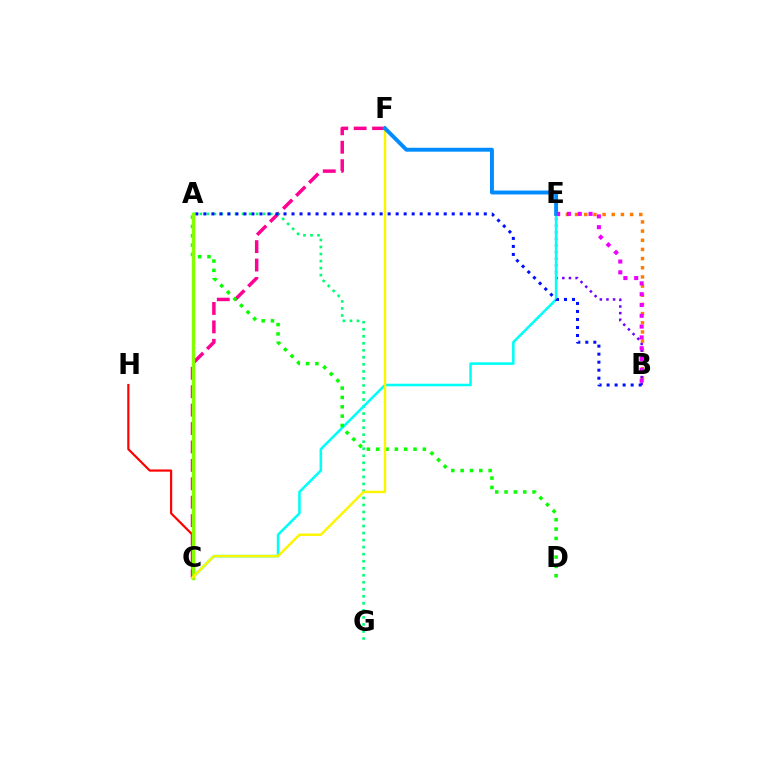{('B', 'E'): [{'color': '#ff7c00', 'line_style': 'dotted', 'thickness': 2.49}, {'color': '#7200ff', 'line_style': 'dotted', 'thickness': 1.8}, {'color': '#ee00ff', 'line_style': 'dotted', 'thickness': 2.94}], ('C', 'F'): [{'color': '#ff0094', 'line_style': 'dashed', 'thickness': 2.5}, {'color': '#fcf500', 'line_style': 'solid', 'thickness': 1.77}], ('A', 'G'): [{'color': '#00ff74', 'line_style': 'dotted', 'thickness': 1.91}], ('C', 'E'): [{'color': '#00fff6', 'line_style': 'solid', 'thickness': 1.85}], ('C', 'H'): [{'color': '#ff0000', 'line_style': 'solid', 'thickness': 1.57}], ('A', 'D'): [{'color': '#08ff00', 'line_style': 'dotted', 'thickness': 2.54}], ('A', 'B'): [{'color': '#0010ff', 'line_style': 'dotted', 'thickness': 2.18}], ('A', 'C'): [{'color': '#84ff00', 'line_style': 'solid', 'thickness': 2.45}], ('E', 'F'): [{'color': '#008cff', 'line_style': 'solid', 'thickness': 2.81}]}